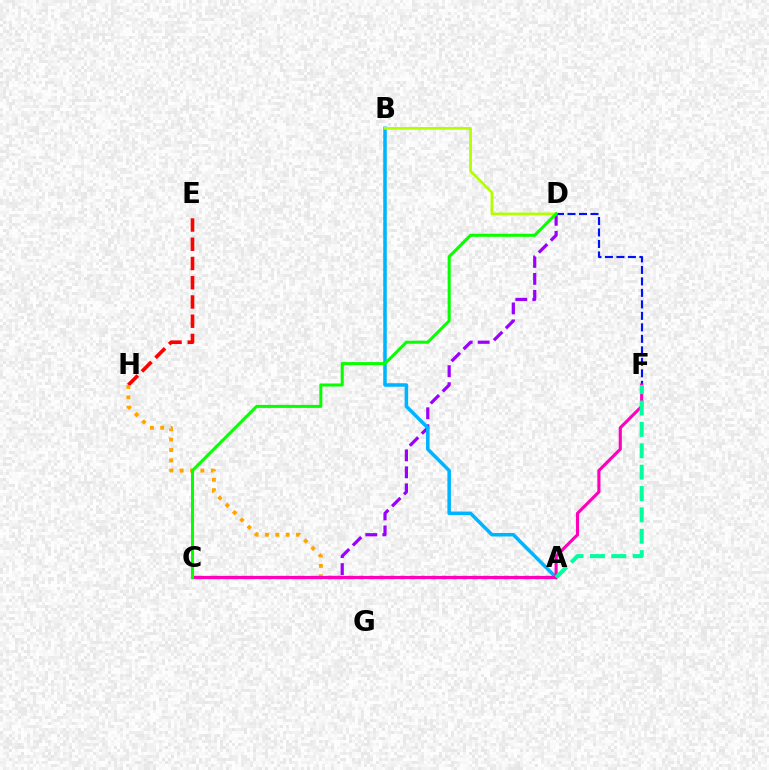{('C', 'D'): [{'color': '#9b00ff', 'line_style': 'dashed', 'thickness': 2.31}, {'color': '#08ff00', 'line_style': 'solid', 'thickness': 2.19}], ('A', 'B'): [{'color': '#00b5ff', 'line_style': 'solid', 'thickness': 2.54}], ('B', 'D'): [{'color': '#b3ff00', 'line_style': 'solid', 'thickness': 1.96}], ('E', 'H'): [{'color': '#ff0000', 'line_style': 'dashed', 'thickness': 2.61}], ('A', 'H'): [{'color': '#ffa500', 'line_style': 'dotted', 'thickness': 2.82}], ('D', 'F'): [{'color': '#0010ff', 'line_style': 'dashed', 'thickness': 1.56}], ('C', 'F'): [{'color': '#ff00bd', 'line_style': 'solid', 'thickness': 2.25}], ('A', 'F'): [{'color': '#00ff9d', 'line_style': 'dashed', 'thickness': 2.9}]}